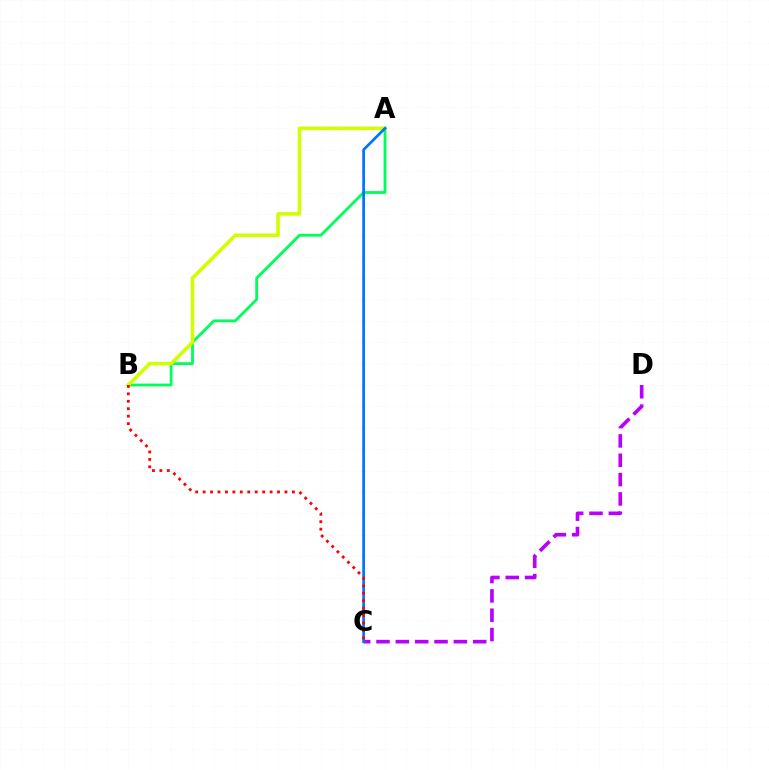{('C', 'D'): [{'color': '#b900ff', 'line_style': 'dashed', 'thickness': 2.63}], ('A', 'B'): [{'color': '#00ff5c', 'line_style': 'solid', 'thickness': 2.03}, {'color': '#d1ff00', 'line_style': 'solid', 'thickness': 2.58}], ('A', 'C'): [{'color': '#0074ff', 'line_style': 'solid', 'thickness': 1.95}], ('B', 'C'): [{'color': '#ff0000', 'line_style': 'dotted', 'thickness': 2.02}]}